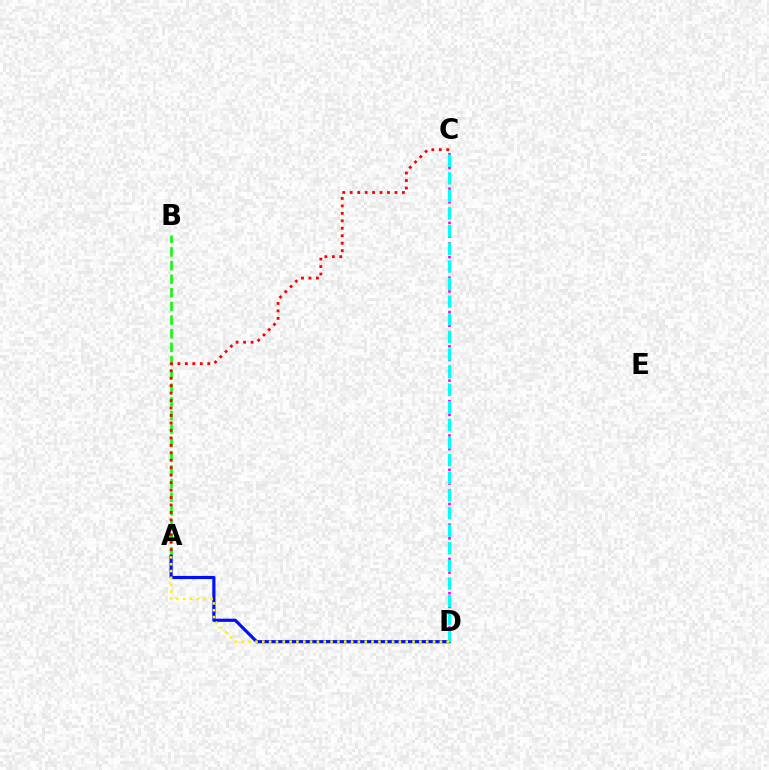{('C', 'D'): [{'color': '#ee00ff', 'line_style': 'dotted', 'thickness': 1.86}, {'color': '#00fff6', 'line_style': 'dashed', 'thickness': 2.39}], ('A', 'B'): [{'color': '#08ff00', 'line_style': 'dashed', 'thickness': 1.85}], ('A', 'D'): [{'color': '#0010ff', 'line_style': 'solid', 'thickness': 2.29}, {'color': '#fcf500', 'line_style': 'dotted', 'thickness': 1.86}], ('A', 'C'): [{'color': '#ff0000', 'line_style': 'dotted', 'thickness': 2.03}]}